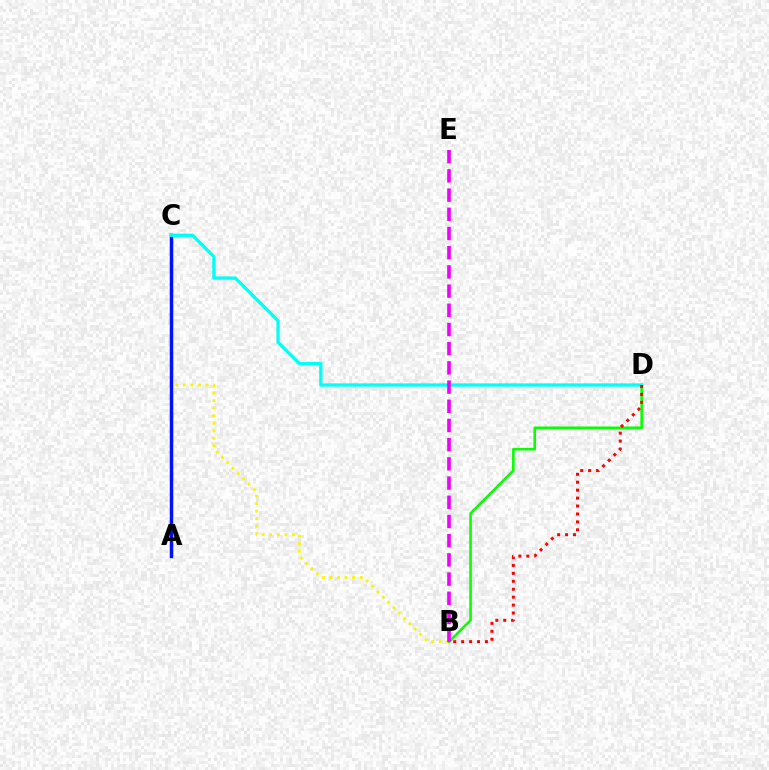{('B', 'C'): [{'color': '#fcf500', 'line_style': 'dotted', 'thickness': 2.05}], ('B', 'D'): [{'color': '#08ff00', 'line_style': 'solid', 'thickness': 1.86}, {'color': '#ff0000', 'line_style': 'dotted', 'thickness': 2.16}], ('A', 'C'): [{'color': '#0010ff', 'line_style': 'solid', 'thickness': 2.49}], ('C', 'D'): [{'color': '#00fff6', 'line_style': 'solid', 'thickness': 2.36}], ('B', 'E'): [{'color': '#ee00ff', 'line_style': 'dashed', 'thickness': 2.61}]}